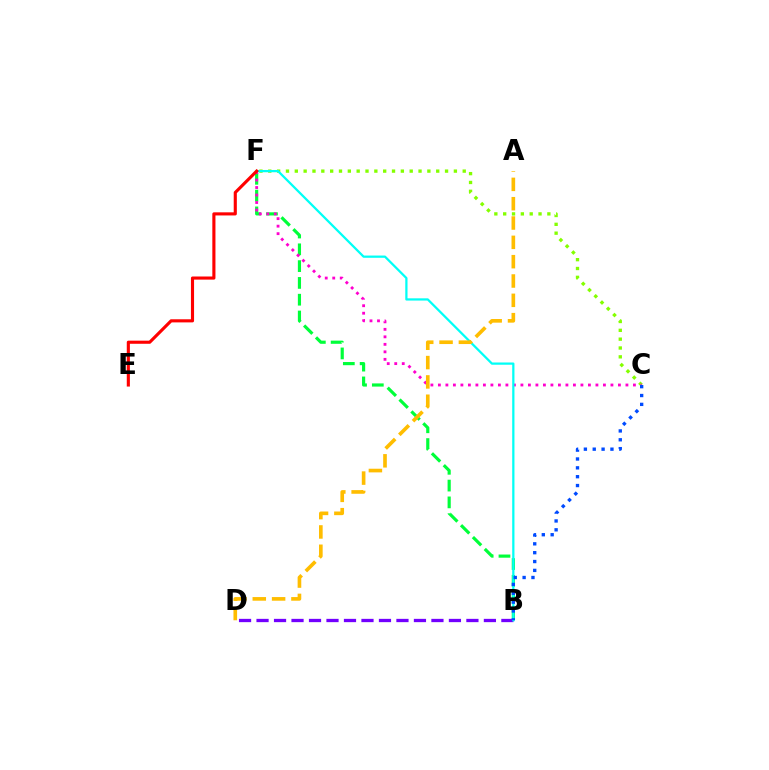{('B', 'F'): [{'color': '#00ff39', 'line_style': 'dashed', 'thickness': 2.28}, {'color': '#00fff6', 'line_style': 'solid', 'thickness': 1.62}], ('C', 'F'): [{'color': '#84ff00', 'line_style': 'dotted', 'thickness': 2.4}, {'color': '#ff00cf', 'line_style': 'dotted', 'thickness': 2.04}], ('B', 'D'): [{'color': '#7200ff', 'line_style': 'dashed', 'thickness': 2.38}], ('B', 'C'): [{'color': '#004bff', 'line_style': 'dotted', 'thickness': 2.41}], ('E', 'F'): [{'color': '#ff0000', 'line_style': 'solid', 'thickness': 2.25}], ('A', 'D'): [{'color': '#ffbd00', 'line_style': 'dashed', 'thickness': 2.63}]}